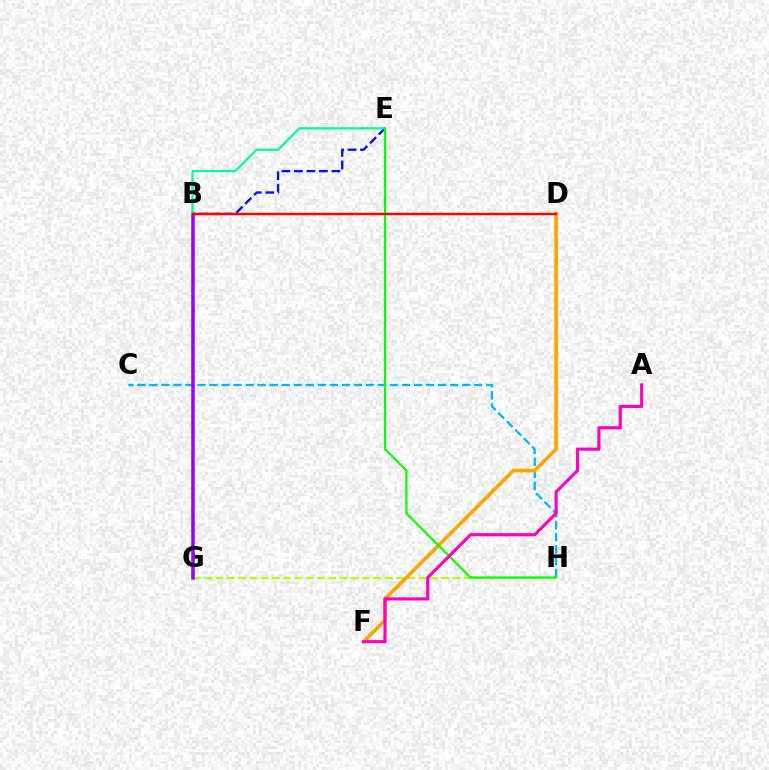{('G', 'H'): [{'color': '#b3ff00', 'line_style': 'dashed', 'thickness': 1.53}], ('C', 'H'): [{'color': '#00b5ff', 'line_style': 'dashed', 'thickness': 1.63}], ('B', 'E'): [{'color': '#0010ff', 'line_style': 'dashed', 'thickness': 1.7}, {'color': '#00ff9d', 'line_style': 'solid', 'thickness': 1.64}], ('B', 'G'): [{'color': '#9b00ff', 'line_style': 'solid', 'thickness': 2.54}], ('D', 'F'): [{'color': '#ffa500', 'line_style': 'solid', 'thickness': 2.63}], ('E', 'H'): [{'color': '#08ff00', 'line_style': 'solid', 'thickness': 1.59}], ('B', 'D'): [{'color': '#ff0000', 'line_style': 'solid', 'thickness': 1.74}], ('A', 'F'): [{'color': '#ff00bd', 'line_style': 'solid', 'thickness': 2.25}]}